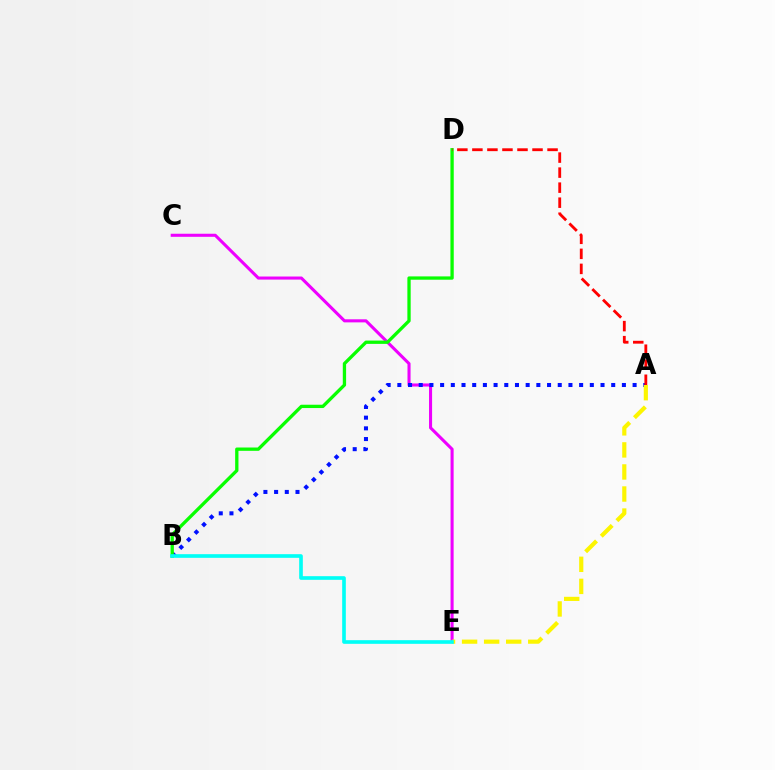{('C', 'E'): [{'color': '#ee00ff', 'line_style': 'solid', 'thickness': 2.21}], ('A', 'B'): [{'color': '#0010ff', 'line_style': 'dotted', 'thickness': 2.91}], ('A', 'E'): [{'color': '#fcf500', 'line_style': 'dashed', 'thickness': 3.0}], ('B', 'D'): [{'color': '#08ff00', 'line_style': 'solid', 'thickness': 2.38}], ('B', 'E'): [{'color': '#00fff6', 'line_style': 'solid', 'thickness': 2.63}], ('A', 'D'): [{'color': '#ff0000', 'line_style': 'dashed', 'thickness': 2.04}]}